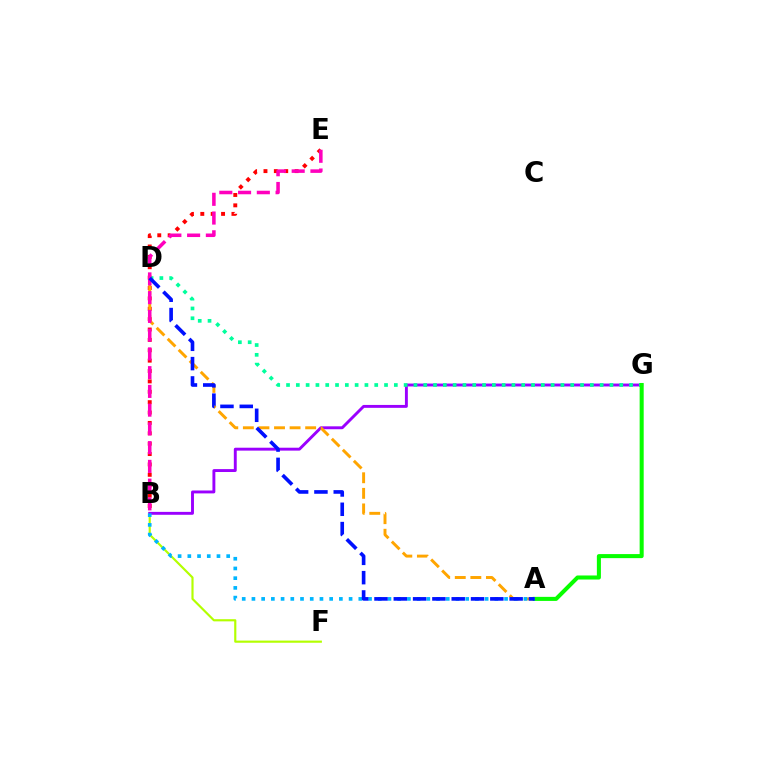{('B', 'F'): [{'color': '#b3ff00', 'line_style': 'solid', 'thickness': 1.56}], ('B', 'G'): [{'color': '#9b00ff', 'line_style': 'solid', 'thickness': 2.09}], ('B', 'E'): [{'color': '#ff0000', 'line_style': 'dotted', 'thickness': 2.82}, {'color': '#ff00bd', 'line_style': 'dashed', 'thickness': 2.55}], ('A', 'D'): [{'color': '#ffa500', 'line_style': 'dashed', 'thickness': 2.12}, {'color': '#0010ff', 'line_style': 'dashed', 'thickness': 2.62}], ('D', 'G'): [{'color': '#00ff9d', 'line_style': 'dotted', 'thickness': 2.66}], ('A', 'G'): [{'color': '#08ff00', 'line_style': 'solid', 'thickness': 2.92}], ('A', 'B'): [{'color': '#00b5ff', 'line_style': 'dotted', 'thickness': 2.64}]}